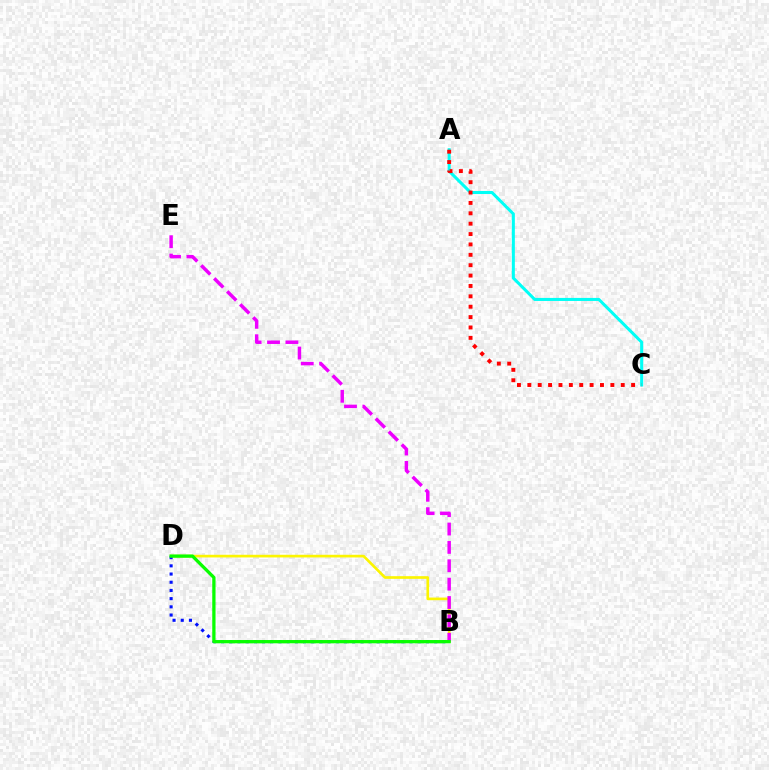{('A', 'C'): [{'color': '#00fff6', 'line_style': 'solid', 'thickness': 2.19}, {'color': '#ff0000', 'line_style': 'dotted', 'thickness': 2.82}], ('B', 'D'): [{'color': '#fcf500', 'line_style': 'solid', 'thickness': 1.92}, {'color': '#0010ff', 'line_style': 'dotted', 'thickness': 2.23}, {'color': '#08ff00', 'line_style': 'solid', 'thickness': 2.36}], ('B', 'E'): [{'color': '#ee00ff', 'line_style': 'dashed', 'thickness': 2.5}]}